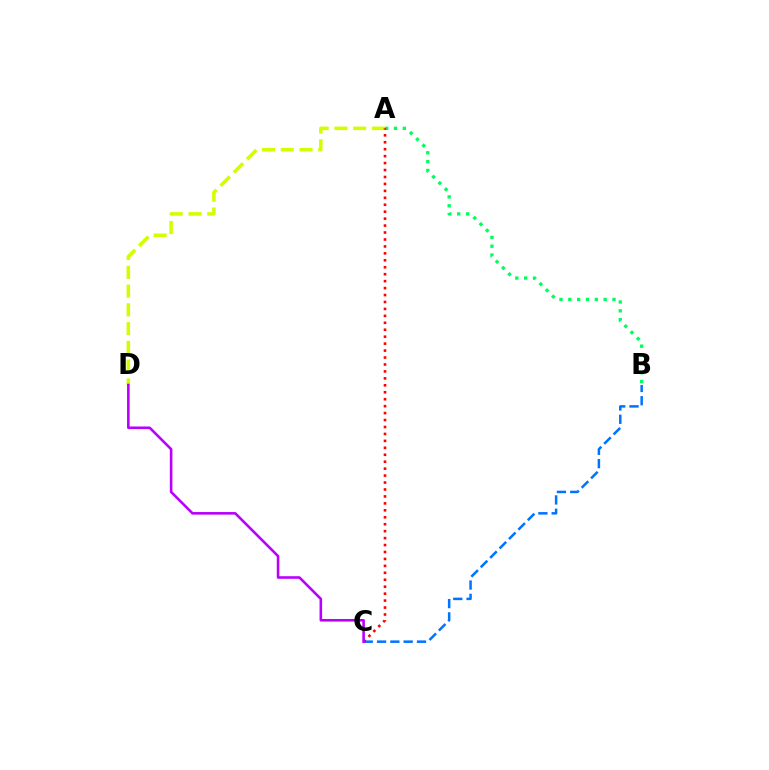{('B', 'C'): [{'color': '#0074ff', 'line_style': 'dashed', 'thickness': 1.81}], ('A', 'D'): [{'color': '#d1ff00', 'line_style': 'dashed', 'thickness': 2.55}], ('A', 'B'): [{'color': '#00ff5c', 'line_style': 'dotted', 'thickness': 2.4}], ('A', 'C'): [{'color': '#ff0000', 'line_style': 'dotted', 'thickness': 1.89}], ('C', 'D'): [{'color': '#b900ff', 'line_style': 'solid', 'thickness': 1.86}]}